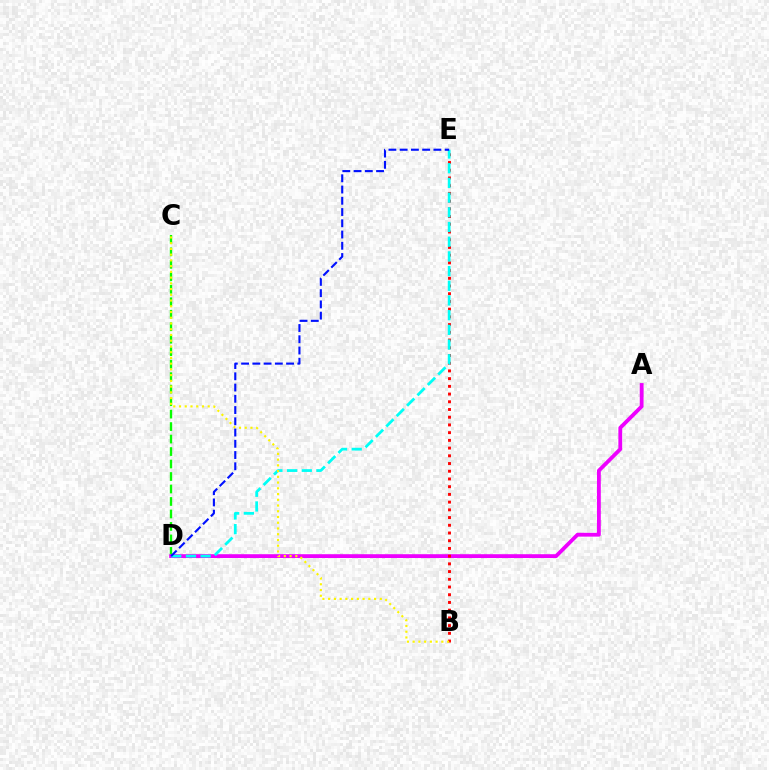{('C', 'D'): [{'color': '#08ff00', 'line_style': 'dashed', 'thickness': 1.7}], ('A', 'D'): [{'color': '#ee00ff', 'line_style': 'solid', 'thickness': 2.75}], ('B', 'E'): [{'color': '#ff0000', 'line_style': 'dotted', 'thickness': 2.1}], ('D', 'E'): [{'color': '#00fff6', 'line_style': 'dashed', 'thickness': 2.0}, {'color': '#0010ff', 'line_style': 'dashed', 'thickness': 1.53}], ('B', 'C'): [{'color': '#fcf500', 'line_style': 'dotted', 'thickness': 1.56}]}